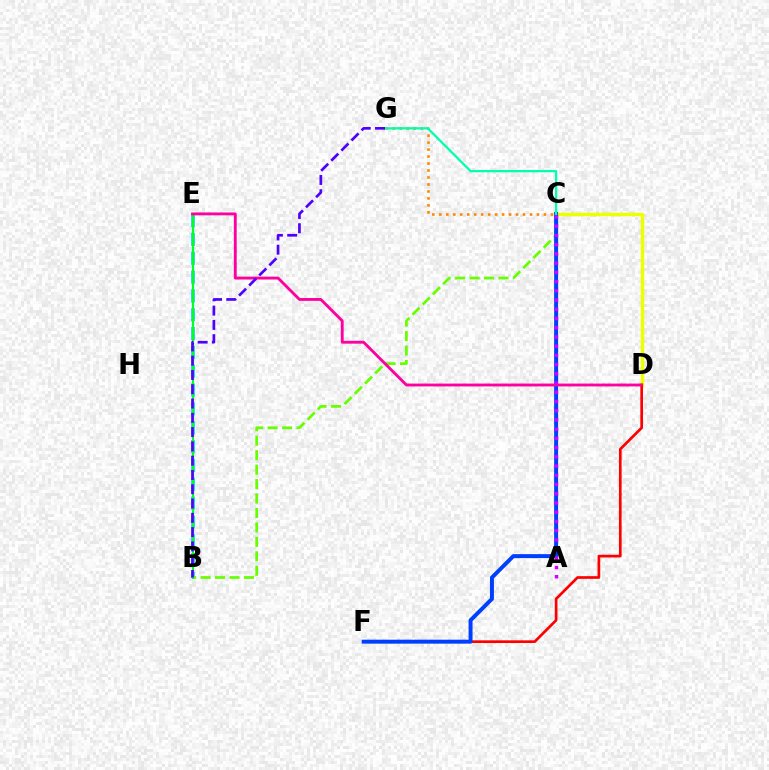{('B', 'E'): [{'color': '#00c7ff', 'line_style': 'dashed', 'thickness': 2.56}, {'color': '#00ff27', 'line_style': 'solid', 'thickness': 1.56}], ('C', 'D'): [{'color': '#eeff00', 'line_style': 'solid', 'thickness': 2.48}], ('B', 'C'): [{'color': '#66ff00', 'line_style': 'dashed', 'thickness': 1.96}], ('D', 'F'): [{'color': '#ff0000', 'line_style': 'solid', 'thickness': 1.93}], ('C', 'F'): [{'color': '#003fff', 'line_style': 'solid', 'thickness': 2.85}], ('C', 'G'): [{'color': '#ff8800', 'line_style': 'dotted', 'thickness': 1.9}, {'color': '#00ffaf', 'line_style': 'solid', 'thickness': 1.64}], ('D', 'E'): [{'color': '#ff00a0', 'line_style': 'solid', 'thickness': 2.06}], ('B', 'G'): [{'color': '#4f00ff', 'line_style': 'dashed', 'thickness': 1.94}], ('A', 'C'): [{'color': '#d600ff', 'line_style': 'dotted', 'thickness': 2.51}]}